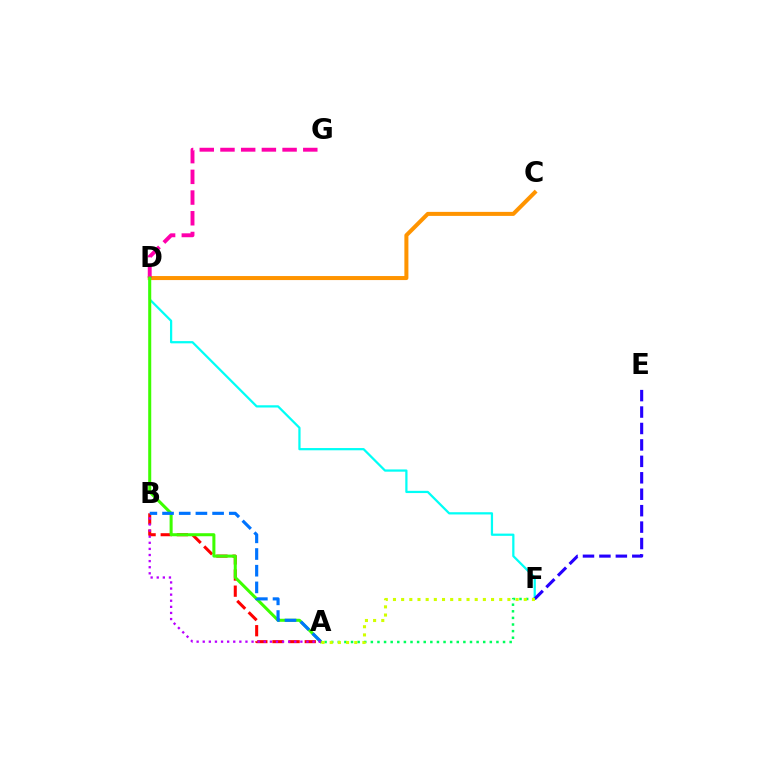{('C', 'D'): [{'color': '#ff9400', 'line_style': 'solid', 'thickness': 2.9}], ('D', 'F'): [{'color': '#00fff6', 'line_style': 'solid', 'thickness': 1.61}], ('A', 'B'): [{'color': '#ff0000', 'line_style': 'dashed', 'thickness': 2.19}, {'color': '#0074ff', 'line_style': 'dashed', 'thickness': 2.27}, {'color': '#b900ff', 'line_style': 'dotted', 'thickness': 1.66}], ('D', 'G'): [{'color': '#ff00ac', 'line_style': 'dashed', 'thickness': 2.81}], ('E', 'F'): [{'color': '#2500ff', 'line_style': 'dashed', 'thickness': 2.23}], ('A', 'D'): [{'color': '#3dff00', 'line_style': 'solid', 'thickness': 2.18}], ('A', 'F'): [{'color': '#00ff5c', 'line_style': 'dotted', 'thickness': 1.8}, {'color': '#d1ff00', 'line_style': 'dotted', 'thickness': 2.22}]}